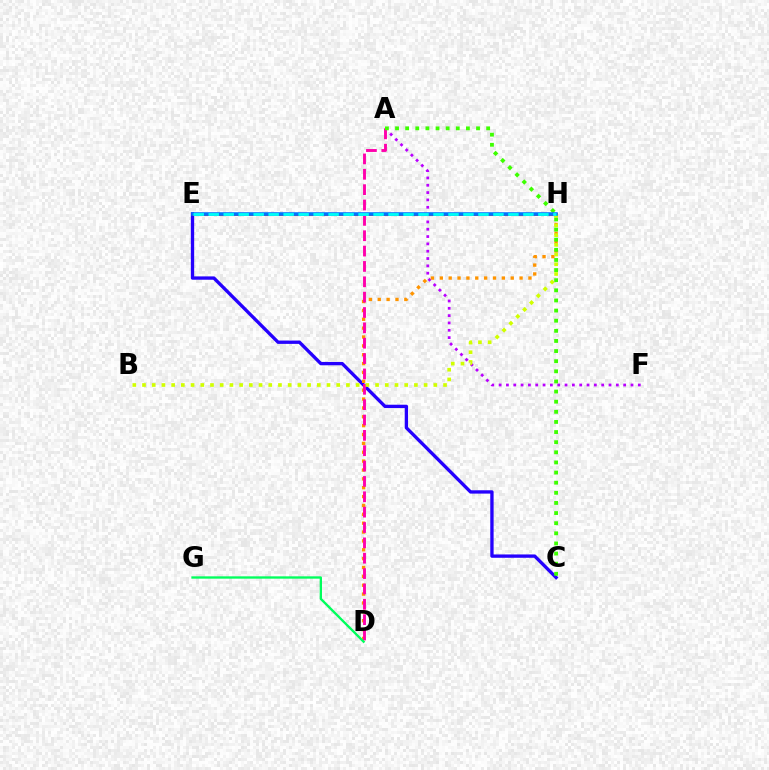{('C', 'E'): [{'color': '#2500ff', 'line_style': 'solid', 'thickness': 2.4}], ('A', 'F'): [{'color': '#b900ff', 'line_style': 'dotted', 'thickness': 1.99}], ('D', 'H'): [{'color': '#ff9400', 'line_style': 'dotted', 'thickness': 2.41}], ('E', 'H'): [{'color': '#ff0000', 'line_style': 'solid', 'thickness': 1.92}, {'color': '#0074ff', 'line_style': 'solid', 'thickness': 2.56}, {'color': '#00fff6', 'line_style': 'dashed', 'thickness': 2.04}], ('A', 'D'): [{'color': '#ff00ac', 'line_style': 'dashed', 'thickness': 2.09}], ('A', 'C'): [{'color': '#3dff00', 'line_style': 'dotted', 'thickness': 2.75}], ('B', 'H'): [{'color': '#d1ff00', 'line_style': 'dotted', 'thickness': 2.64}], ('D', 'G'): [{'color': '#00ff5c', 'line_style': 'solid', 'thickness': 1.68}]}